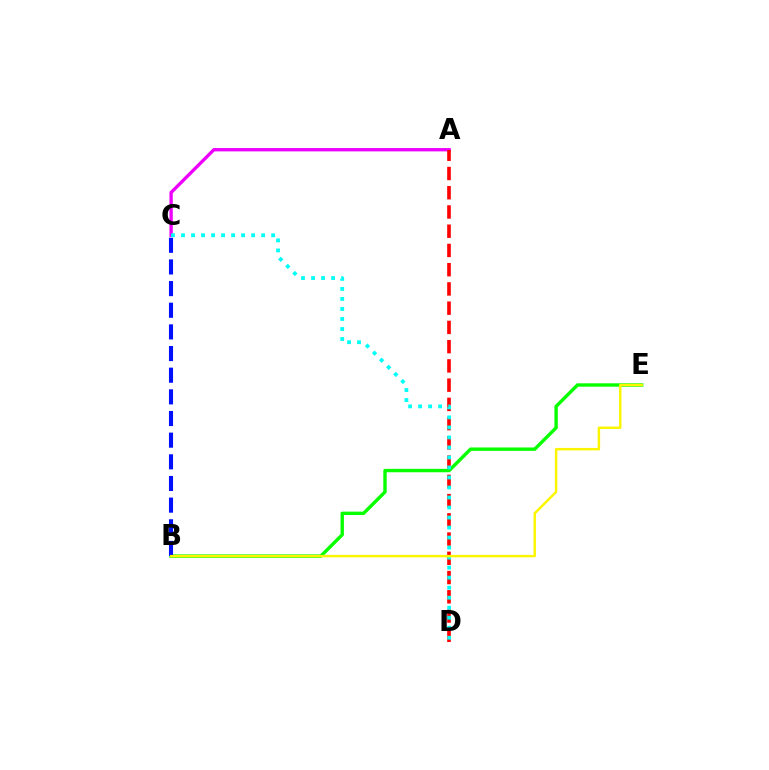{('B', 'E'): [{'color': '#08ff00', 'line_style': 'solid', 'thickness': 2.45}, {'color': '#fcf500', 'line_style': 'solid', 'thickness': 1.76}], ('A', 'C'): [{'color': '#ee00ff', 'line_style': 'solid', 'thickness': 2.39}], ('B', 'C'): [{'color': '#0010ff', 'line_style': 'dashed', 'thickness': 2.94}], ('A', 'D'): [{'color': '#ff0000', 'line_style': 'dashed', 'thickness': 2.61}], ('C', 'D'): [{'color': '#00fff6', 'line_style': 'dotted', 'thickness': 2.72}]}